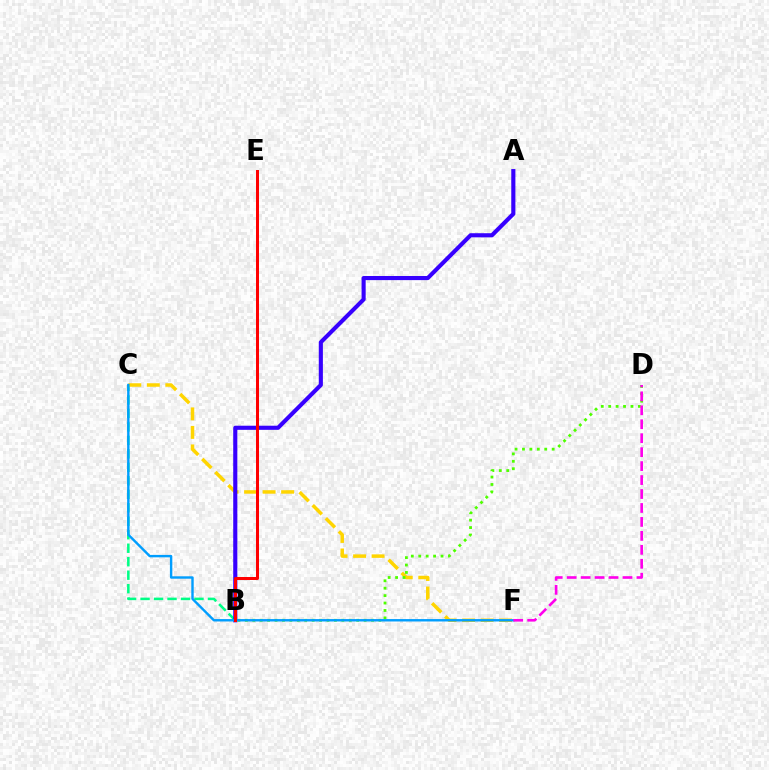{('B', 'C'): [{'color': '#00ff86', 'line_style': 'dashed', 'thickness': 1.83}], ('C', 'F'): [{'color': '#ffd500', 'line_style': 'dashed', 'thickness': 2.52}, {'color': '#009eff', 'line_style': 'solid', 'thickness': 1.73}], ('A', 'B'): [{'color': '#3700ff', 'line_style': 'solid', 'thickness': 2.96}], ('B', 'D'): [{'color': '#4fff00', 'line_style': 'dotted', 'thickness': 2.02}], ('D', 'F'): [{'color': '#ff00ed', 'line_style': 'dashed', 'thickness': 1.9}], ('B', 'E'): [{'color': '#ff0000', 'line_style': 'solid', 'thickness': 2.17}]}